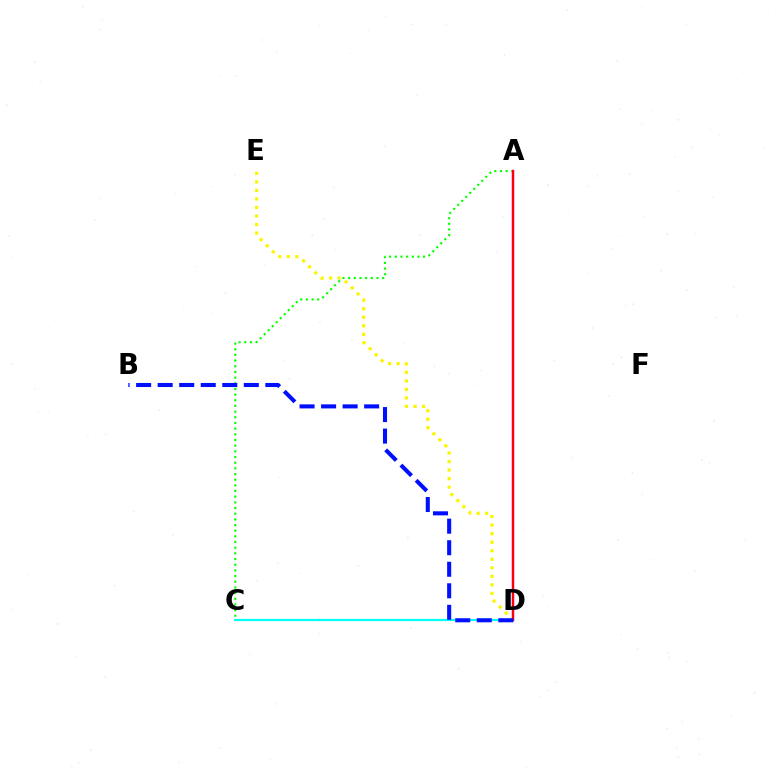{('A', 'D'): [{'color': '#ee00ff', 'line_style': 'solid', 'thickness': 1.76}, {'color': '#ff0000', 'line_style': 'solid', 'thickness': 1.52}], ('C', 'D'): [{'color': '#00fff6', 'line_style': 'solid', 'thickness': 1.59}], ('A', 'C'): [{'color': '#08ff00', 'line_style': 'dotted', 'thickness': 1.54}], ('D', 'E'): [{'color': '#fcf500', 'line_style': 'dotted', 'thickness': 2.32}], ('B', 'D'): [{'color': '#0010ff', 'line_style': 'dashed', 'thickness': 2.93}]}